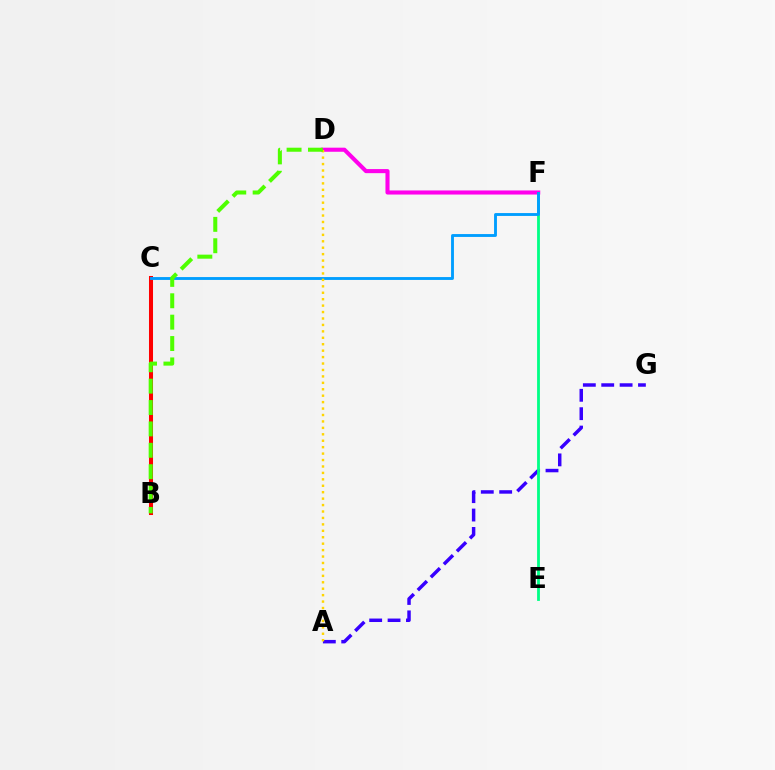{('D', 'F'): [{'color': '#ff00ed', 'line_style': 'solid', 'thickness': 2.94}], ('A', 'G'): [{'color': '#3700ff', 'line_style': 'dashed', 'thickness': 2.5}], ('B', 'C'): [{'color': '#ff0000', 'line_style': 'solid', 'thickness': 2.9}], ('E', 'F'): [{'color': '#00ff86', 'line_style': 'solid', 'thickness': 2.02}], ('C', 'F'): [{'color': '#009eff', 'line_style': 'solid', 'thickness': 2.07}], ('A', 'D'): [{'color': '#ffd500', 'line_style': 'dotted', 'thickness': 1.75}], ('B', 'D'): [{'color': '#4fff00', 'line_style': 'dashed', 'thickness': 2.9}]}